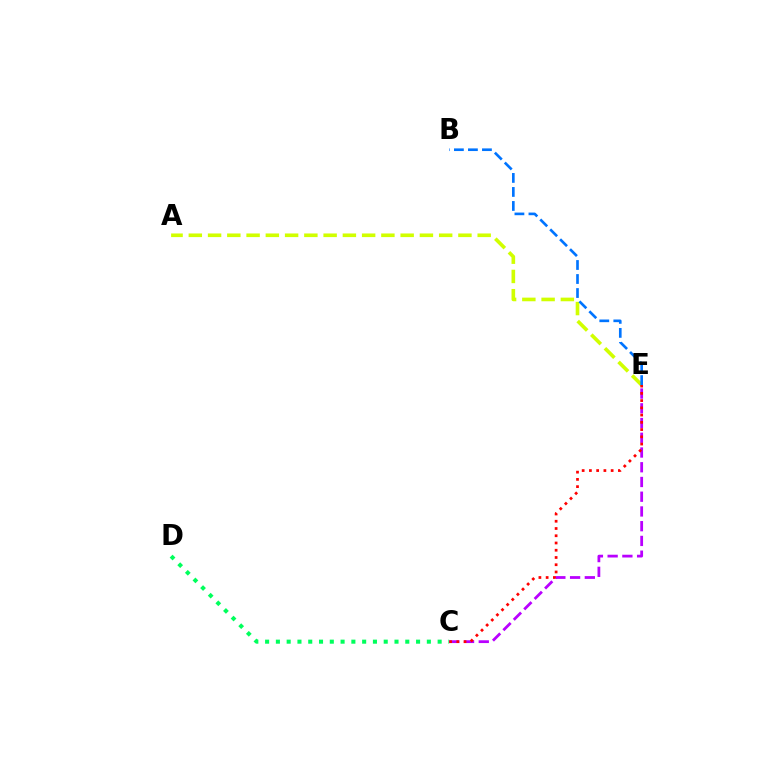{('A', 'E'): [{'color': '#d1ff00', 'line_style': 'dashed', 'thickness': 2.62}], ('C', 'D'): [{'color': '#00ff5c', 'line_style': 'dotted', 'thickness': 2.93}], ('C', 'E'): [{'color': '#b900ff', 'line_style': 'dashed', 'thickness': 2.0}, {'color': '#ff0000', 'line_style': 'dotted', 'thickness': 1.97}], ('B', 'E'): [{'color': '#0074ff', 'line_style': 'dashed', 'thickness': 1.9}]}